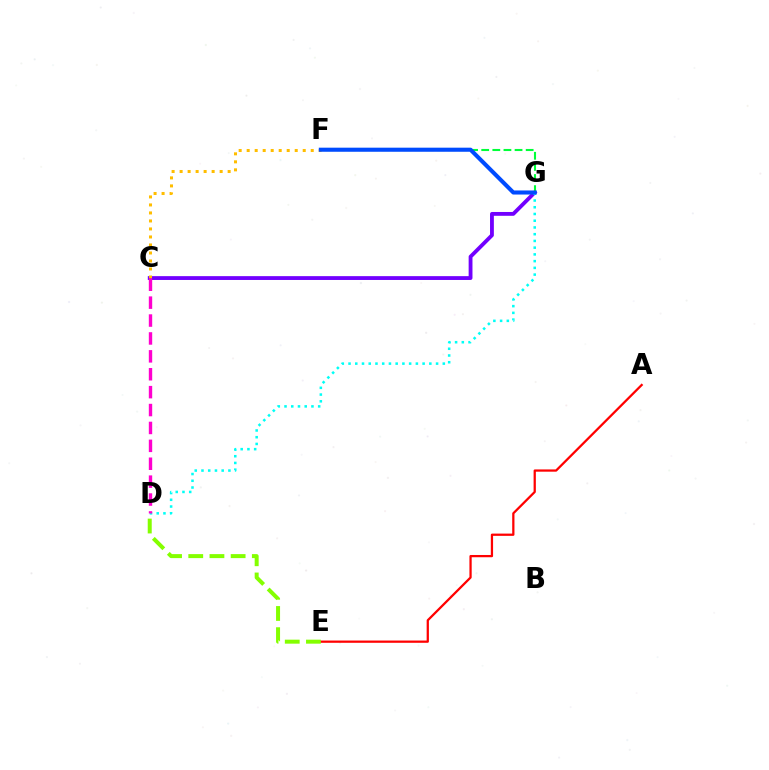{('C', 'G'): [{'color': '#7200ff', 'line_style': 'solid', 'thickness': 2.76}], ('C', 'F'): [{'color': '#ffbd00', 'line_style': 'dotted', 'thickness': 2.18}], ('F', 'G'): [{'color': '#00ff39', 'line_style': 'dashed', 'thickness': 1.51}, {'color': '#004bff', 'line_style': 'solid', 'thickness': 2.94}], ('D', 'G'): [{'color': '#00fff6', 'line_style': 'dotted', 'thickness': 1.83}], ('C', 'D'): [{'color': '#ff00cf', 'line_style': 'dashed', 'thickness': 2.43}], ('A', 'E'): [{'color': '#ff0000', 'line_style': 'solid', 'thickness': 1.62}], ('D', 'E'): [{'color': '#84ff00', 'line_style': 'dashed', 'thickness': 2.88}]}